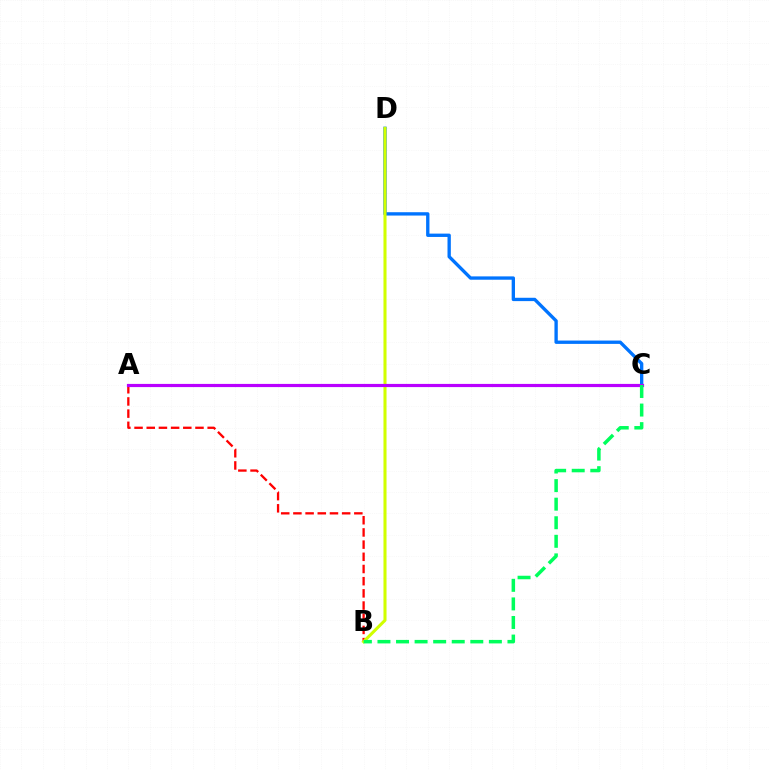{('A', 'B'): [{'color': '#ff0000', 'line_style': 'dashed', 'thickness': 1.66}], ('C', 'D'): [{'color': '#0074ff', 'line_style': 'solid', 'thickness': 2.4}], ('B', 'D'): [{'color': '#d1ff00', 'line_style': 'solid', 'thickness': 2.21}], ('A', 'C'): [{'color': '#b900ff', 'line_style': 'solid', 'thickness': 2.29}], ('B', 'C'): [{'color': '#00ff5c', 'line_style': 'dashed', 'thickness': 2.52}]}